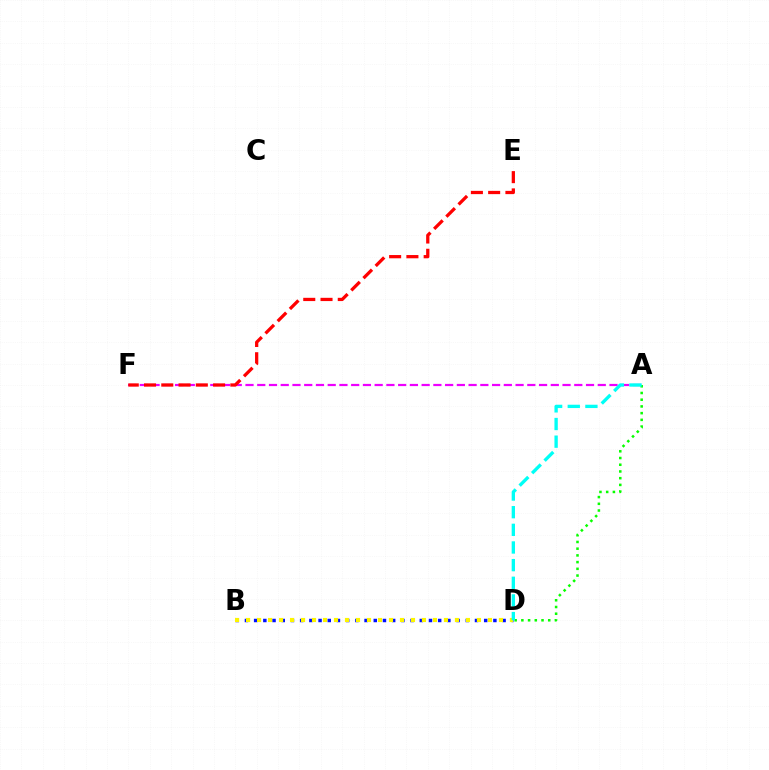{('A', 'F'): [{'color': '#ee00ff', 'line_style': 'dashed', 'thickness': 1.6}], ('B', 'D'): [{'color': '#0010ff', 'line_style': 'dotted', 'thickness': 2.5}, {'color': '#fcf500', 'line_style': 'dotted', 'thickness': 2.99}], ('A', 'D'): [{'color': '#08ff00', 'line_style': 'dotted', 'thickness': 1.83}, {'color': '#00fff6', 'line_style': 'dashed', 'thickness': 2.4}], ('E', 'F'): [{'color': '#ff0000', 'line_style': 'dashed', 'thickness': 2.35}]}